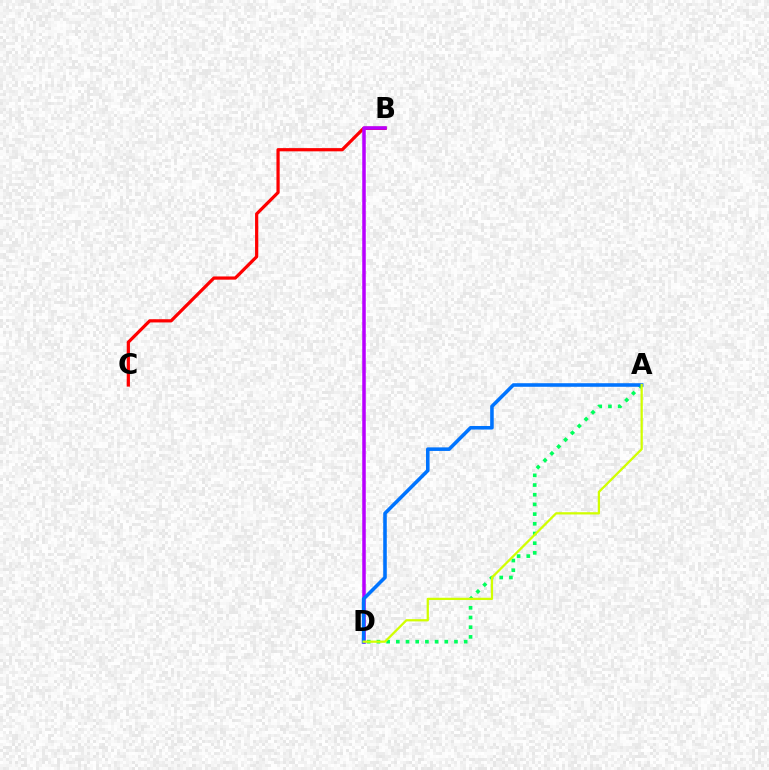{('B', 'C'): [{'color': '#ff0000', 'line_style': 'solid', 'thickness': 2.32}], ('A', 'D'): [{'color': '#00ff5c', 'line_style': 'dotted', 'thickness': 2.63}, {'color': '#0074ff', 'line_style': 'solid', 'thickness': 2.57}, {'color': '#d1ff00', 'line_style': 'solid', 'thickness': 1.63}], ('B', 'D'): [{'color': '#b900ff', 'line_style': 'solid', 'thickness': 2.53}]}